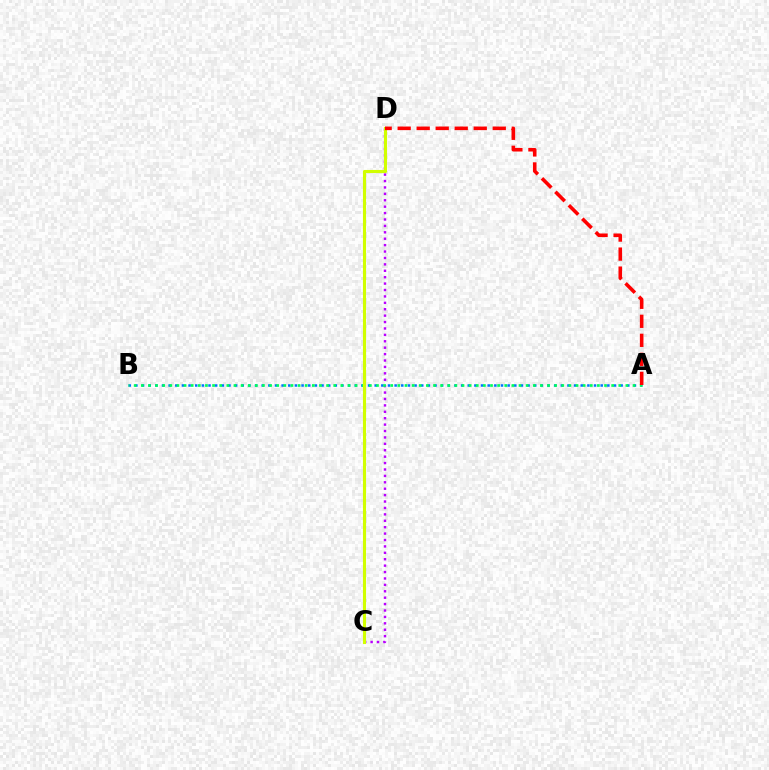{('C', 'D'): [{'color': '#b900ff', 'line_style': 'dotted', 'thickness': 1.74}, {'color': '#d1ff00', 'line_style': 'solid', 'thickness': 2.24}], ('A', 'B'): [{'color': '#0074ff', 'line_style': 'dotted', 'thickness': 1.81}, {'color': '#00ff5c', 'line_style': 'dotted', 'thickness': 1.94}], ('A', 'D'): [{'color': '#ff0000', 'line_style': 'dashed', 'thickness': 2.58}]}